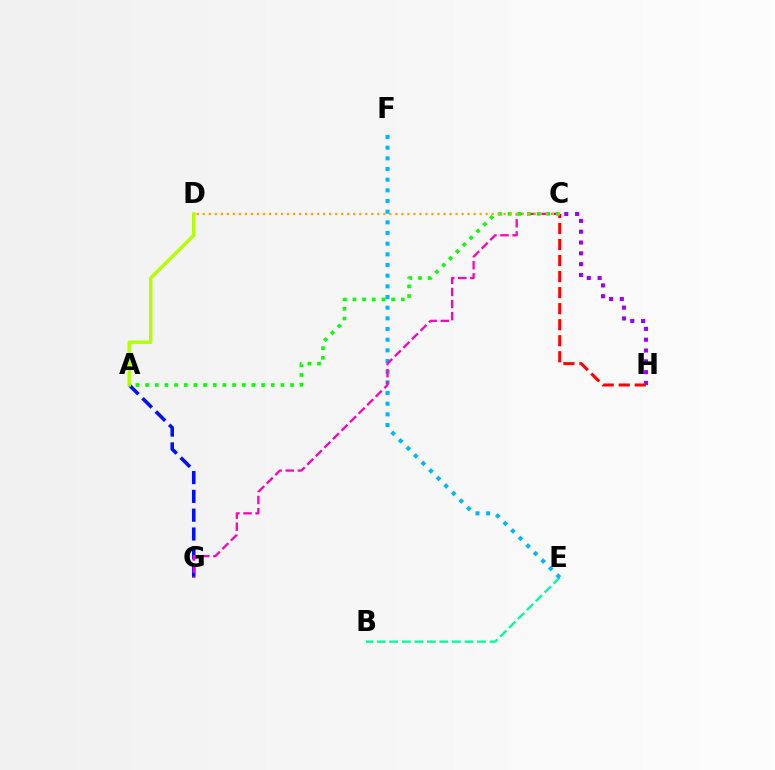{('B', 'E'): [{'color': '#00ff9d', 'line_style': 'dashed', 'thickness': 1.7}], ('E', 'F'): [{'color': '#00b5ff', 'line_style': 'dotted', 'thickness': 2.9}], ('A', 'G'): [{'color': '#0010ff', 'line_style': 'dashed', 'thickness': 2.56}], ('C', 'G'): [{'color': '#ff00bd', 'line_style': 'dashed', 'thickness': 1.64}], ('A', 'D'): [{'color': '#b3ff00', 'line_style': 'solid', 'thickness': 2.46}], ('C', 'H'): [{'color': '#9b00ff', 'line_style': 'dotted', 'thickness': 2.94}, {'color': '#ff0000', 'line_style': 'dashed', 'thickness': 2.18}], ('A', 'C'): [{'color': '#08ff00', 'line_style': 'dotted', 'thickness': 2.63}], ('C', 'D'): [{'color': '#ffa500', 'line_style': 'dotted', 'thickness': 1.64}]}